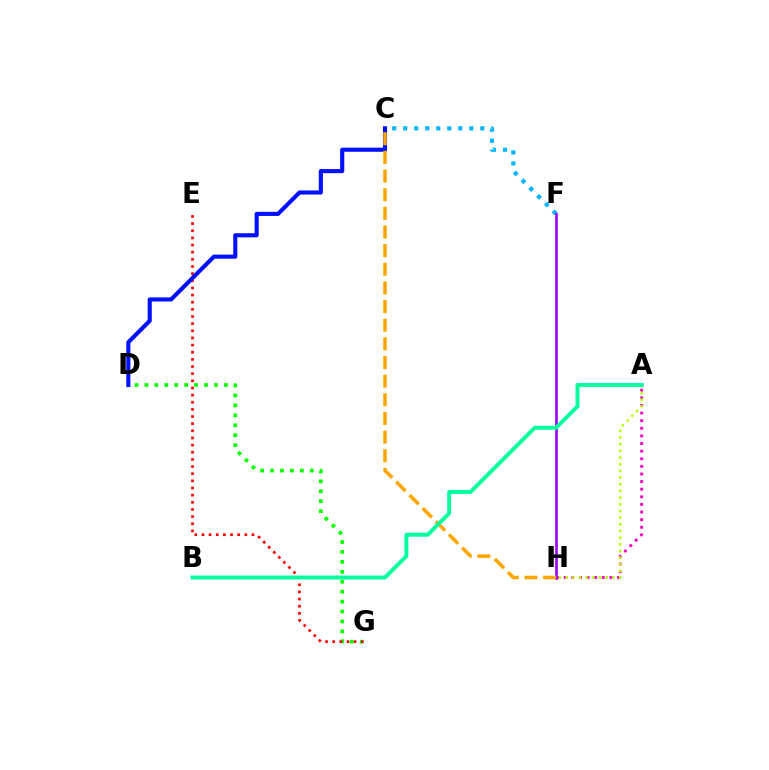{('D', 'G'): [{'color': '#08ff00', 'line_style': 'dotted', 'thickness': 2.7}], ('A', 'H'): [{'color': '#ff00bd', 'line_style': 'dotted', 'thickness': 2.07}, {'color': '#b3ff00', 'line_style': 'dotted', 'thickness': 1.81}], ('C', 'F'): [{'color': '#00b5ff', 'line_style': 'dotted', 'thickness': 2.99}], ('E', 'G'): [{'color': '#ff0000', 'line_style': 'dotted', 'thickness': 1.94}], ('F', 'H'): [{'color': '#9b00ff', 'line_style': 'solid', 'thickness': 1.89}], ('C', 'D'): [{'color': '#0010ff', 'line_style': 'solid', 'thickness': 2.96}], ('C', 'H'): [{'color': '#ffa500', 'line_style': 'dashed', 'thickness': 2.53}], ('A', 'B'): [{'color': '#00ff9d', 'line_style': 'solid', 'thickness': 2.82}]}